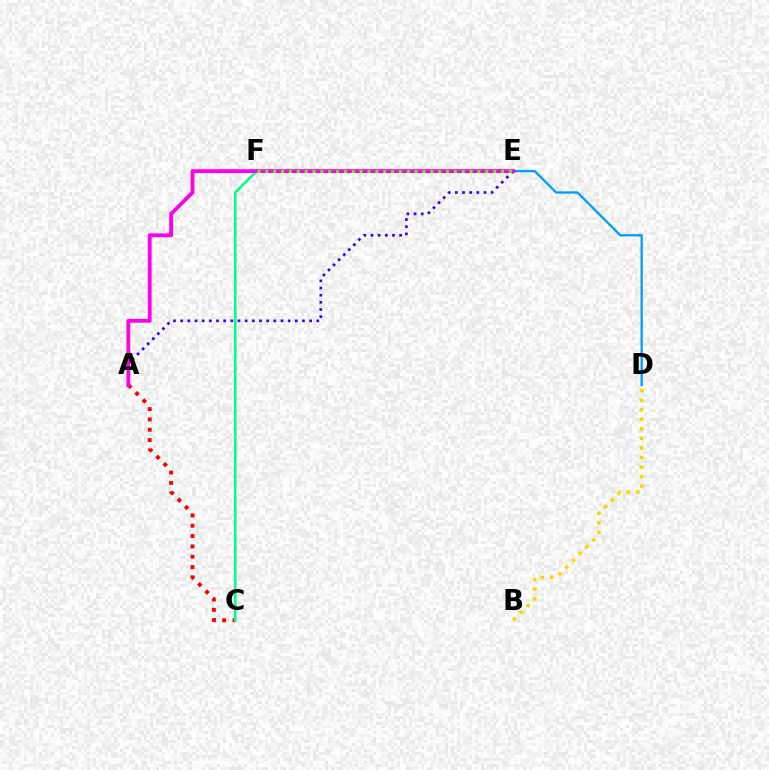{('A', 'E'): [{'color': '#3700ff', 'line_style': 'dotted', 'thickness': 1.95}, {'color': '#ff00ed', 'line_style': 'solid', 'thickness': 2.75}], ('B', 'D'): [{'color': '#ffd500', 'line_style': 'dotted', 'thickness': 2.6}], ('A', 'C'): [{'color': '#ff0000', 'line_style': 'dotted', 'thickness': 2.81}], ('D', 'E'): [{'color': '#009eff', 'line_style': 'solid', 'thickness': 1.66}], ('C', 'F'): [{'color': '#00ff86', 'line_style': 'solid', 'thickness': 1.81}], ('E', 'F'): [{'color': '#4fff00', 'line_style': 'dotted', 'thickness': 2.13}]}